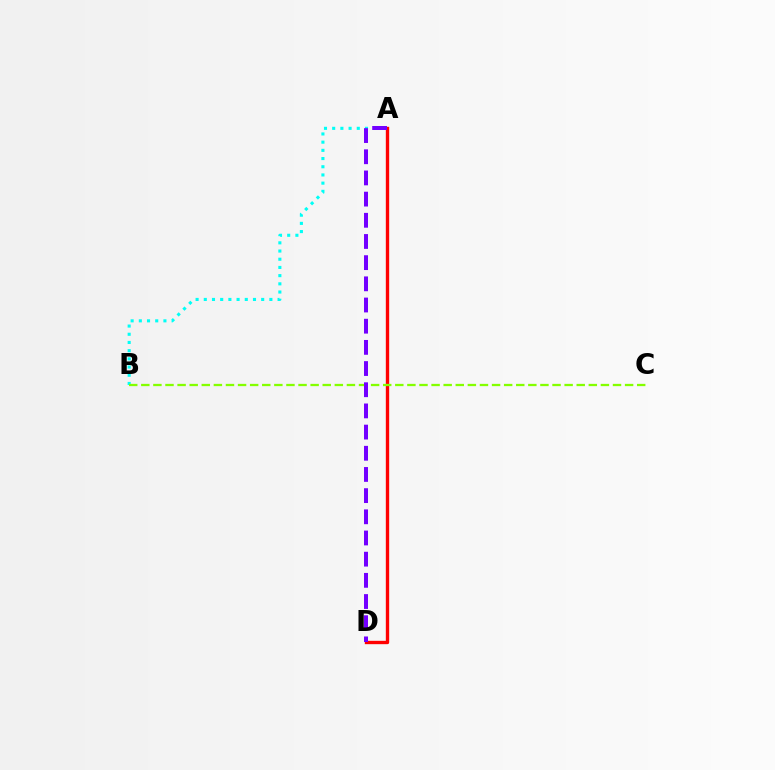{('A', 'D'): [{'color': '#ff0000', 'line_style': 'solid', 'thickness': 2.41}, {'color': '#7200ff', 'line_style': 'dashed', 'thickness': 2.88}], ('A', 'B'): [{'color': '#00fff6', 'line_style': 'dotted', 'thickness': 2.23}], ('B', 'C'): [{'color': '#84ff00', 'line_style': 'dashed', 'thickness': 1.64}]}